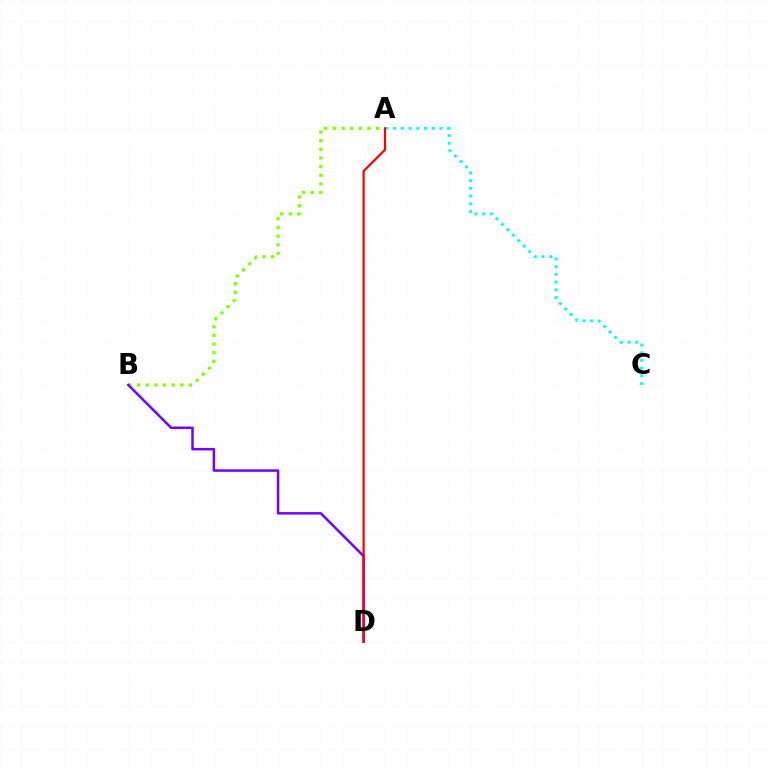{('A', 'B'): [{'color': '#84ff00', 'line_style': 'dotted', 'thickness': 2.35}], ('B', 'D'): [{'color': '#7200ff', 'line_style': 'solid', 'thickness': 1.79}], ('A', 'C'): [{'color': '#00fff6', 'line_style': 'dotted', 'thickness': 2.1}], ('A', 'D'): [{'color': '#ff0000', 'line_style': 'solid', 'thickness': 1.59}]}